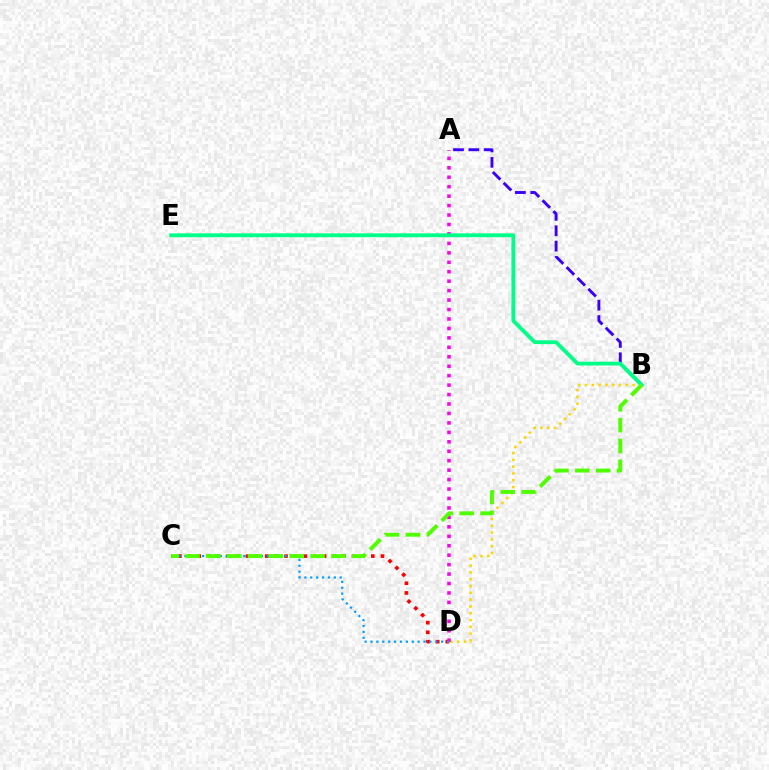{('C', 'D'): [{'color': '#ff0000', 'line_style': 'dotted', 'thickness': 2.62}, {'color': '#009eff', 'line_style': 'dotted', 'thickness': 1.6}], ('B', 'D'): [{'color': '#ffd500', 'line_style': 'dotted', 'thickness': 1.85}], ('A', 'B'): [{'color': '#3700ff', 'line_style': 'dashed', 'thickness': 2.09}], ('A', 'D'): [{'color': '#ff00ed', 'line_style': 'dotted', 'thickness': 2.57}], ('B', 'E'): [{'color': '#00ff86', 'line_style': 'solid', 'thickness': 2.75}], ('B', 'C'): [{'color': '#4fff00', 'line_style': 'dashed', 'thickness': 2.83}]}